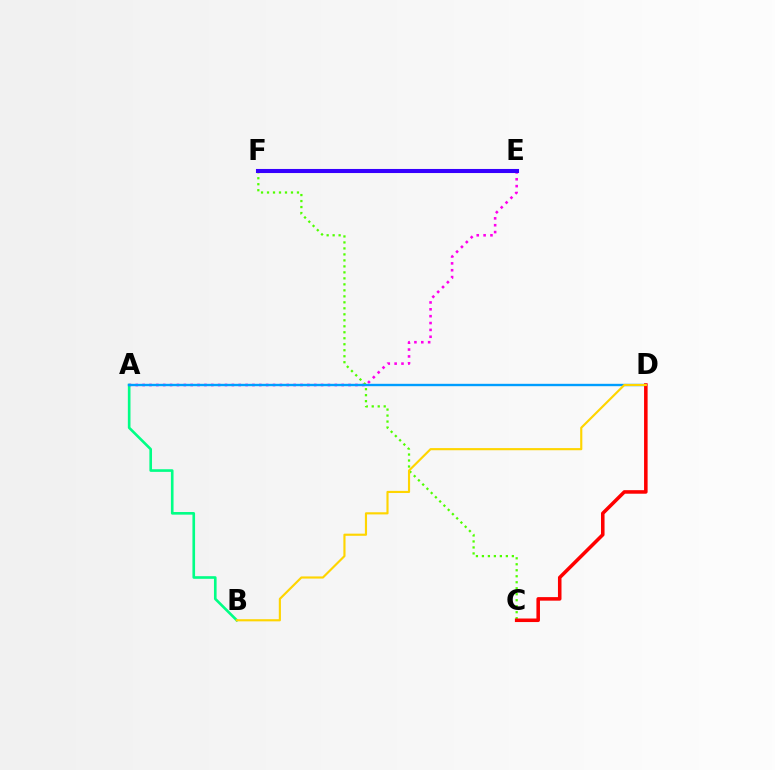{('A', 'B'): [{'color': '#00ff86', 'line_style': 'solid', 'thickness': 1.9}], ('A', 'E'): [{'color': '#ff00ed', 'line_style': 'dotted', 'thickness': 1.86}], ('C', 'F'): [{'color': '#4fff00', 'line_style': 'dotted', 'thickness': 1.63}], ('A', 'D'): [{'color': '#009eff', 'line_style': 'solid', 'thickness': 1.71}], ('E', 'F'): [{'color': '#3700ff', 'line_style': 'solid', 'thickness': 2.93}], ('C', 'D'): [{'color': '#ff0000', 'line_style': 'solid', 'thickness': 2.55}], ('B', 'D'): [{'color': '#ffd500', 'line_style': 'solid', 'thickness': 1.55}]}